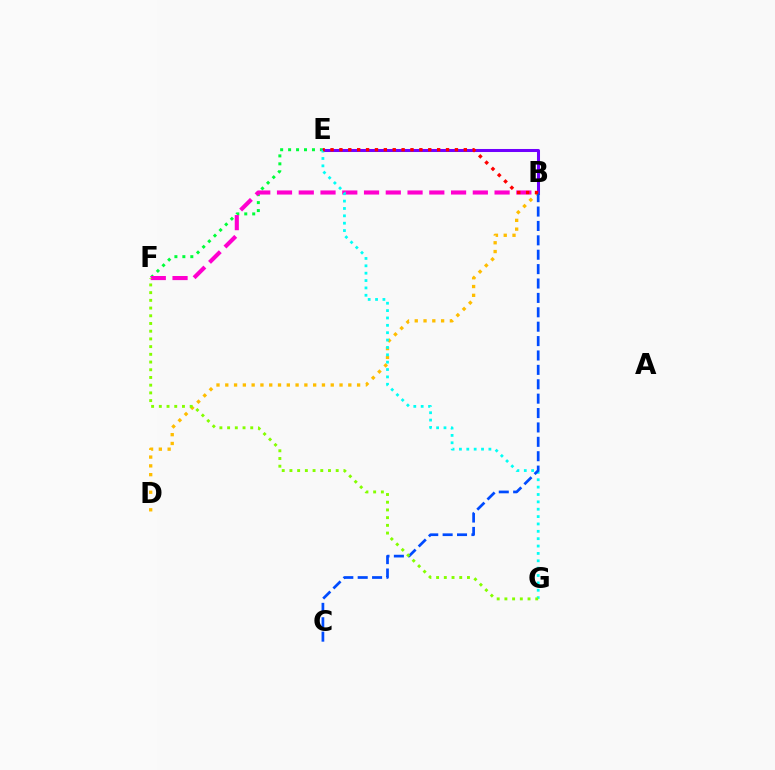{('E', 'F'): [{'color': '#00ff39', 'line_style': 'dotted', 'thickness': 2.16}], ('B', 'E'): [{'color': '#7200ff', 'line_style': 'solid', 'thickness': 2.18}, {'color': '#ff0000', 'line_style': 'dotted', 'thickness': 2.41}], ('B', 'D'): [{'color': '#ffbd00', 'line_style': 'dotted', 'thickness': 2.39}], ('B', 'F'): [{'color': '#ff00cf', 'line_style': 'dashed', 'thickness': 2.96}], ('E', 'G'): [{'color': '#00fff6', 'line_style': 'dotted', 'thickness': 2.0}], ('B', 'C'): [{'color': '#004bff', 'line_style': 'dashed', 'thickness': 1.96}], ('F', 'G'): [{'color': '#84ff00', 'line_style': 'dotted', 'thickness': 2.1}]}